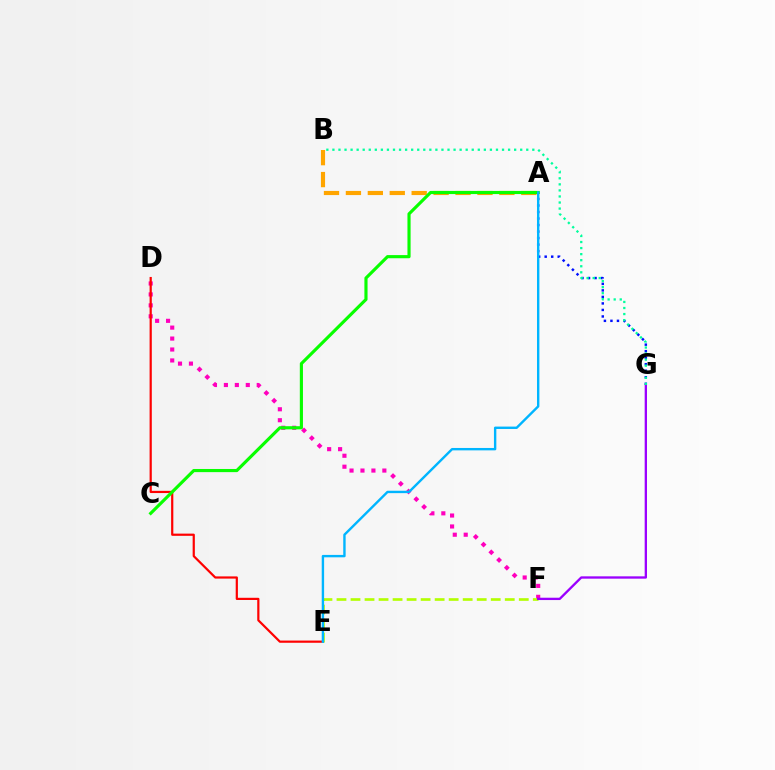{('A', 'G'): [{'color': '#0010ff', 'line_style': 'dotted', 'thickness': 1.77}], ('D', 'F'): [{'color': '#ff00bd', 'line_style': 'dotted', 'thickness': 2.97}], ('D', 'E'): [{'color': '#ff0000', 'line_style': 'solid', 'thickness': 1.59}], ('E', 'F'): [{'color': '#b3ff00', 'line_style': 'dashed', 'thickness': 1.9}], ('A', 'B'): [{'color': '#ffa500', 'line_style': 'dashed', 'thickness': 2.98}], ('F', 'G'): [{'color': '#9b00ff', 'line_style': 'solid', 'thickness': 1.68}], ('B', 'G'): [{'color': '#00ff9d', 'line_style': 'dotted', 'thickness': 1.65}], ('A', 'C'): [{'color': '#08ff00', 'line_style': 'solid', 'thickness': 2.27}], ('A', 'E'): [{'color': '#00b5ff', 'line_style': 'solid', 'thickness': 1.72}]}